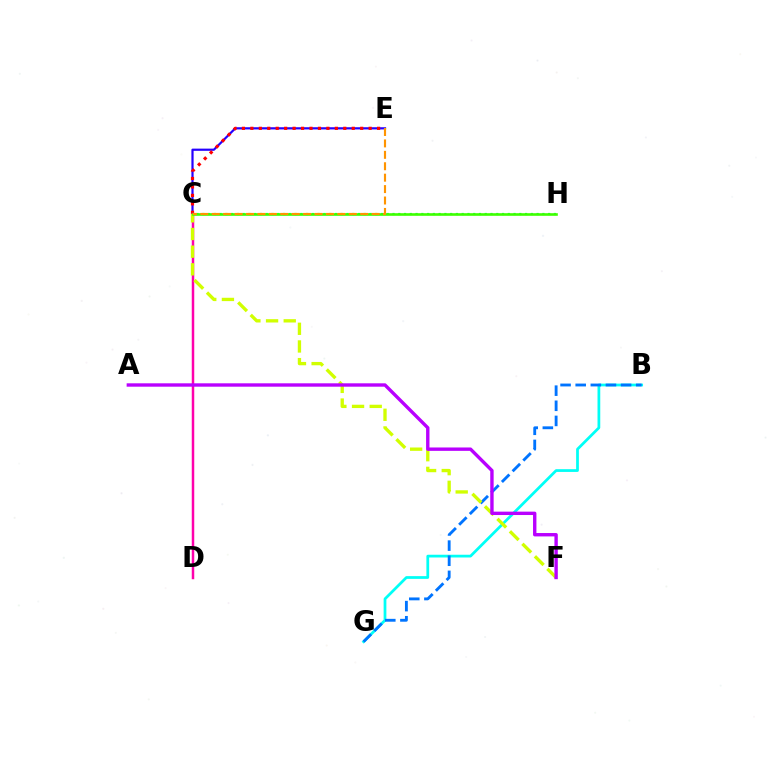{('C', 'E'): [{'color': '#2500ff', 'line_style': 'solid', 'thickness': 1.59}, {'color': '#ff0000', 'line_style': 'dotted', 'thickness': 2.3}, {'color': '#ff9400', 'line_style': 'dashed', 'thickness': 1.55}], ('C', 'H'): [{'color': '#00ff5c', 'line_style': 'dotted', 'thickness': 1.57}, {'color': '#3dff00', 'line_style': 'solid', 'thickness': 1.88}], ('B', 'G'): [{'color': '#00fff6', 'line_style': 'solid', 'thickness': 1.98}, {'color': '#0074ff', 'line_style': 'dashed', 'thickness': 2.05}], ('C', 'D'): [{'color': '#ff00ac', 'line_style': 'solid', 'thickness': 1.79}], ('C', 'F'): [{'color': '#d1ff00', 'line_style': 'dashed', 'thickness': 2.4}], ('A', 'F'): [{'color': '#b900ff', 'line_style': 'solid', 'thickness': 2.43}]}